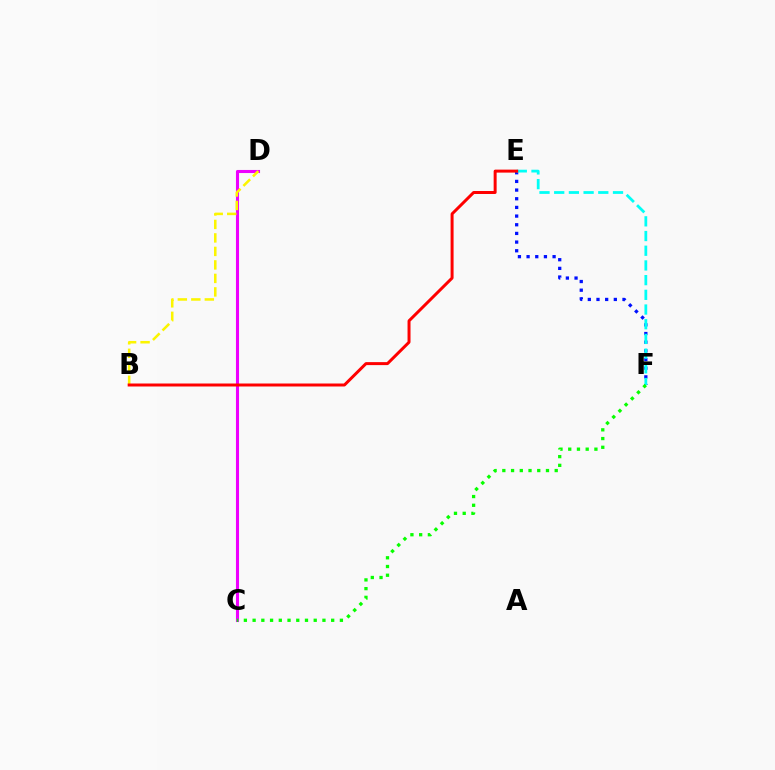{('E', 'F'): [{'color': '#0010ff', 'line_style': 'dotted', 'thickness': 2.36}, {'color': '#00fff6', 'line_style': 'dashed', 'thickness': 2.0}], ('C', 'D'): [{'color': '#ee00ff', 'line_style': 'solid', 'thickness': 2.22}], ('B', 'D'): [{'color': '#fcf500', 'line_style': 'dashed', 'thickness': 1.83}], ('B', 'E'): [{'color': '#ff0000', 'line_style': 'solid', 'thickness': 2.15}], ('C', 'F'): [{'color': '#08ff00', 'line_style': 'dotted', 'thickness': 2.37}]}